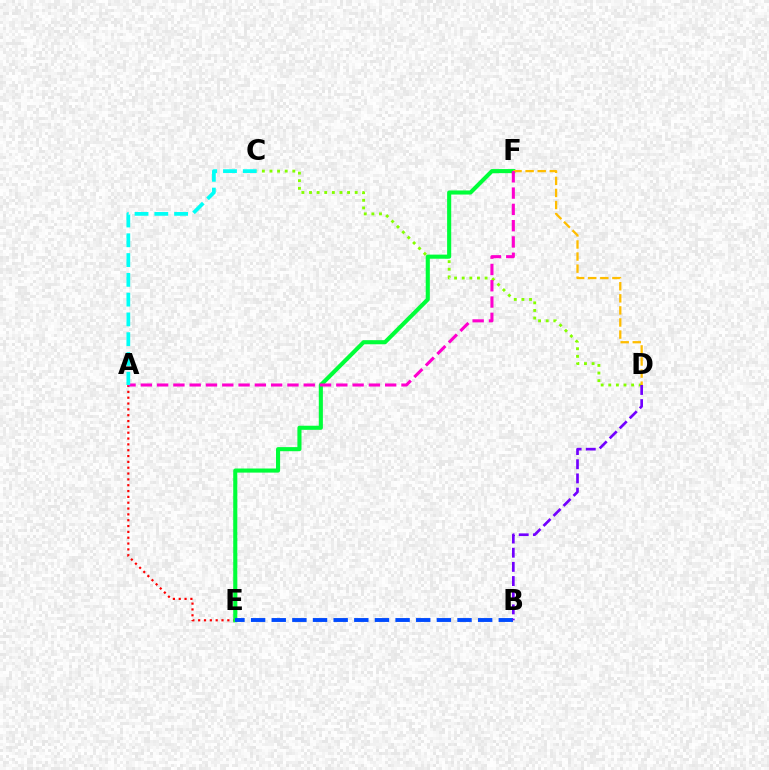{('A', 'E'): [{'color': '#ff0000', 'line_style': 'dotted', 'thickness': 1.59}], ('C', 'D'): [{'color': '#84ff00', 'line_style': 'dotted', 'thickness': 2.07}], ('E', 'F'): [{'color': '#00ff39', 'line_style': 'solid', 'thickness': 2.95}], ('D', 'F'): [{'color': '#ffbd00', 'line_style': 'dashed', 'thickness': 1.64}], ('A', 'F'): [{'color': '#ff00cf', 'line_style': 'dashed', 'thickness': 2.21}], ('B', 'E'): [{'color': '#004bff', 'line_style': 'dashed', 'thickness': 2.8}], ('B', 'D'): [{'color': '#7200ff', 'line_style': 'dashed', 'thickness': 1.93}], ('A', 'C'): [{'color': '#00fff6', 'line_style': 'dashed', 'thickness': 2.69}]}